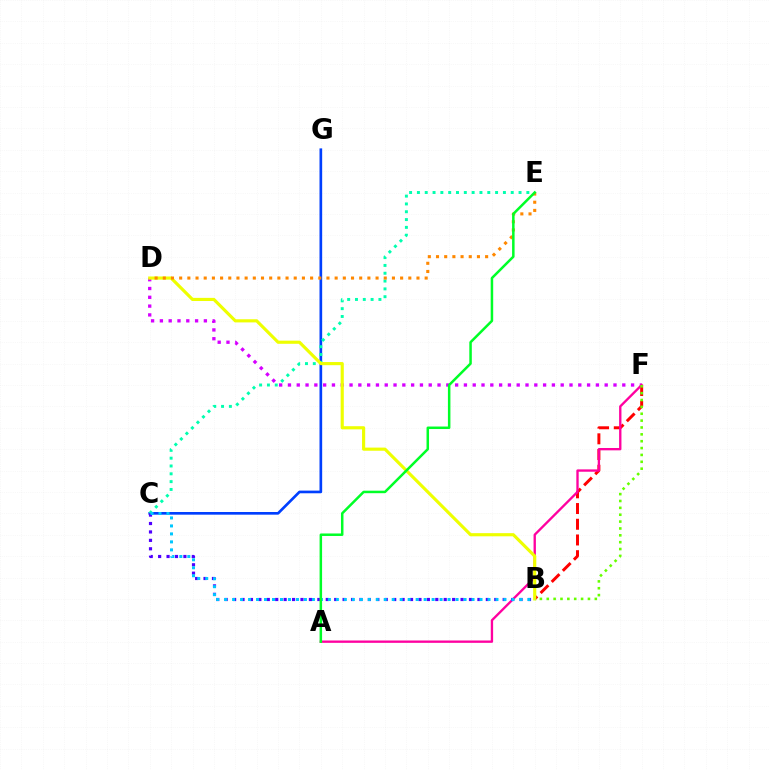{('B', 'F'): [{'color': '#ff0000', 'line_style': 'dashed', 'thickness': 2.13}, {'color': '#66ff00', 'line_style': 'dotted', 'thickness': 1.87}], ('C', 'G'): [{'color': '#003fff', 'line_style': 'solid', 'thickness': 1.92}], ('C', 'E'): [{'color': '#00ffaf', 'line_style': 'dotted', 'thickness': 2.12}], ('D', 'F'): [{'color': '#d600ff', 'line_style': 'dotted', 'thickness': 2.39}], ('A', 'F'): [{'color': '#ff00a0', 'line_style': 'solid', 'thickness': 1.69}], ('B', 'C'): [{'color': '#4f00ff', 'line_style': 'dotted', 'thickness': 2.29}, {'color': '#00c7ff', 'line_style': 'dotted', 'thickness': 2.17}], ('B', 'D'): [{'color': '#eeff00', 'line_style': 'solid', 'thickness': 2.27}], ('D', 'E'): [{'color': '#ff8800', 'line_style': 'dotted', 'thickness': 2.22}], ('A', 'E'): [{'color': '#00ff27', 'line_style': 'solid', 'thickness': 1.8}]}